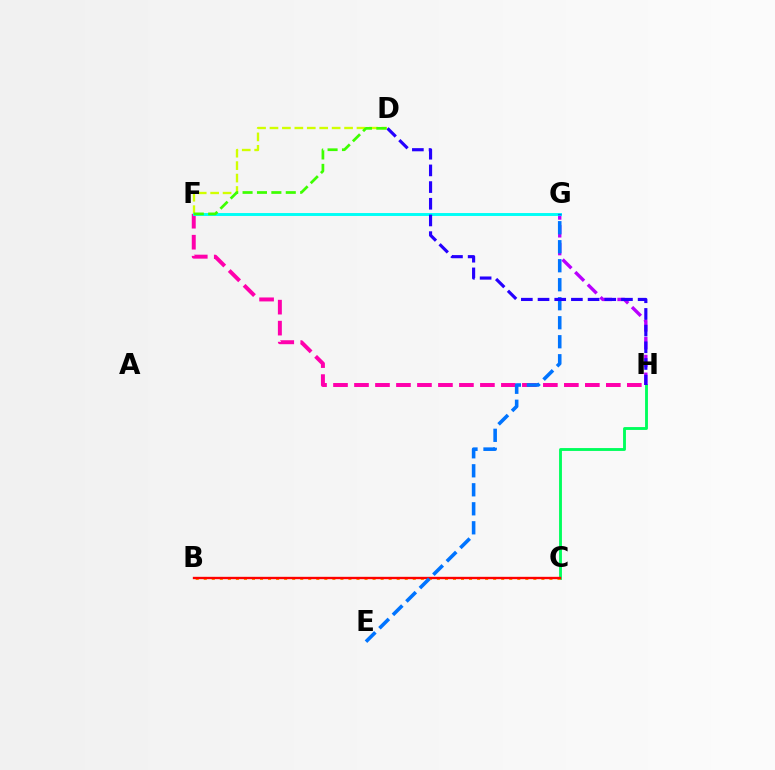{('C', 'H'): [{'color': '#00ff5c', 'line_style': 'solid', 'thickness': 2.06}], ('G', 'H'): [{'color': '#b900ff', 'line_style': 'dashed', 'thickness': 2.42}], ('F', 'H'): [{'color': '#ff00ac', 'line_style': 'dashed', 'thickness': 2.85}], ('B', 'C'): [{'color': '#ff9400', 'line_style': 'dotted', 'thickness': 2.18}, {'color': '#ff0000', 'line_style': 'solid', 'thickness': 1.69}], ('D', 'F'): [{'color': '#d1ff00', 'line_style': 'dashed', 'thickness': 1.69}, {'color': '#3dff00', 'line_style': 'dashed', 'thickness': 1.96}], ('F', 'G'): [{'color': '#00fff6', 'line_style': 'solid', 'thickness': 2.11}], ('E', 'G'): [{'color': '#0074ff', 'line_style': 'dashed', 'thickness': 2.58}], ('D', 'H'): [{'color': '#2500ff', 'line_style': 'dashed', 'thickness': 2.27}]}